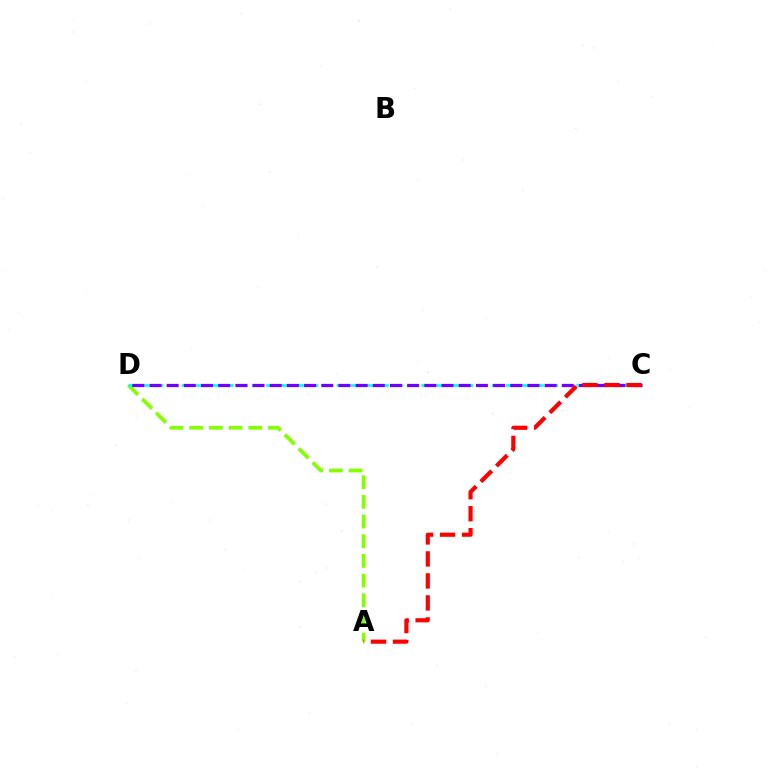{('A', 'D'): [{'color': '#84ff00', 'line_style': 'dashed', 'thickness': 2.67}], ('C', 'D'): [{'color': '#00fff6', 'line_style': 'dashed', 'thickness': 1.91}, {'color': '#7200ff', 'line_style': 'dashed', 'thickness': 2.33}], ('A', 'C'): [{'color': '#ff0000', 'line_style': 'dashed', 'thickness': 2.99}]}